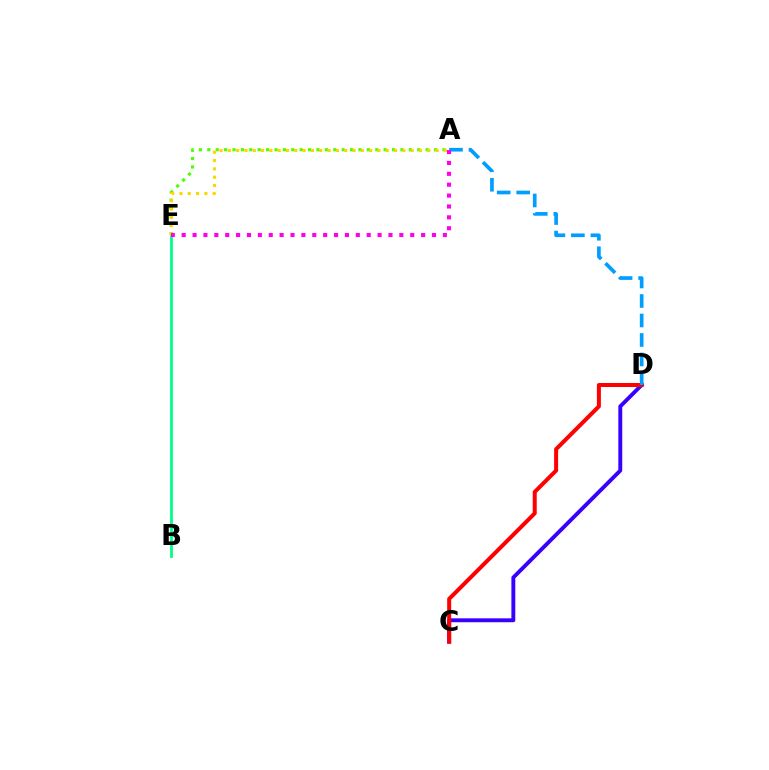{('B', 'E'): [{'color': '#00ff86', 'line_style': 'solid', 'thickness': 2.01}], ('A', 'E'): [{'color': '#4fff00', 'line_style': 'dotted', 'thickness': 2.28}, {'color': '#ffd500', 'line_style': 'dotted', 'thickness': 2.26}, {'color': '#ff00ed', 'line_style': 'dotted', 'thickness': 2.96}], ('C', 'D'): [{'color': '#3700ff', 'line_style': 'solid', 'thickness': 2.8}, {'color': '#ff0000', 'line_style': 'solid', 'thickness': 2.88}], ('A', 'D'): [{'color': '#009eff', 'line_style': 'dashed', 'thickness': 2.65}]}